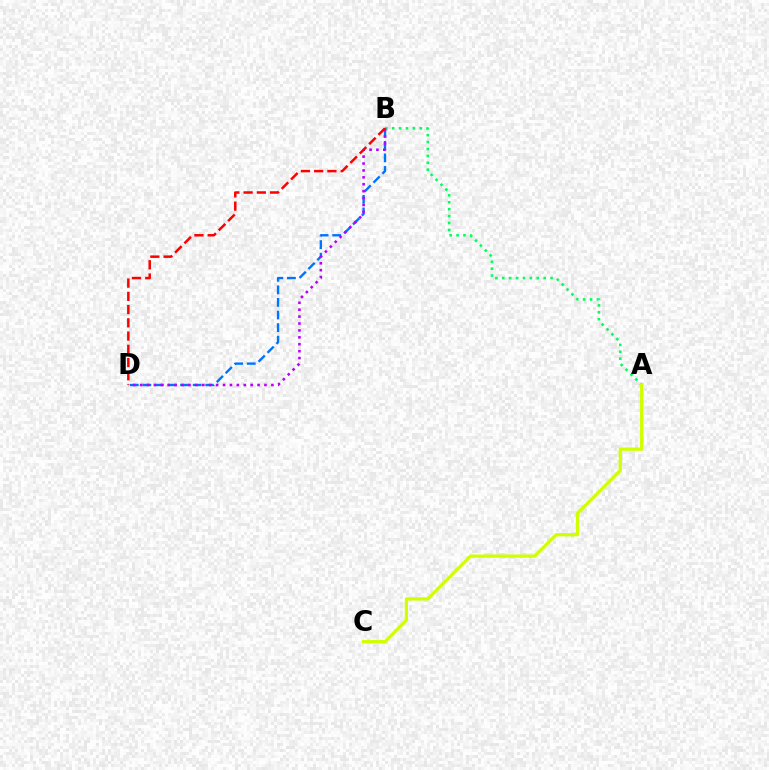{('A', 'B'): [{'color': '#00ff5c', 'line_style': 'dotted', 'thickness': 1.88}], ('B', 'D'): [{'color': '#0074ff', 'line_style': 'dashed', 'thickness': 1.71}, {'color': '#b900ff', 'line_style': 'dotted', 'thickness': 1.88}, {'color': '#ff0000', 'line_style': 'dashed', 'thickness': 1.8}], ('A', 'C'): [{'color': '#d1ff00', 'line_style': 'solid', 'thickness': 2.35}]}